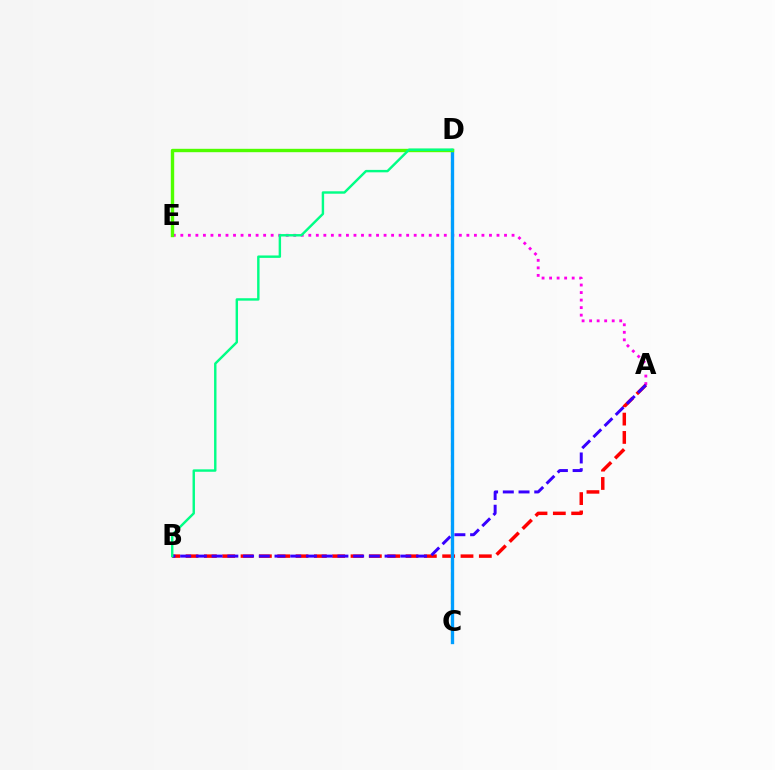{('A', 'E'): [{'color': '#ff00ed', 'line_style': 'dotted', 'thickness': 2.05}], ('A', 'B'): [{'color': '#ff0000', 'line_style': 'dashed', 'thickness': 2.49}, {'color': '#3700ff', 'line_style': 'dashed', 'thickness': 2.14}], ('C', 'D'): [{'color': '#ffd500', 'line_style': 'dashed', 'thickness': 1.59}, {'color': '#009eff', 'line_style': 'solid', 'thickness': 2.4}], ('D', 'E'): [{'color': '#4fff00', 'line_style': 'solid', 'thickness': 2.43}], ('B', 'D'): [{'color': '#00ff86', 'line_style': 'solid', 'thickness': 1.74}]}